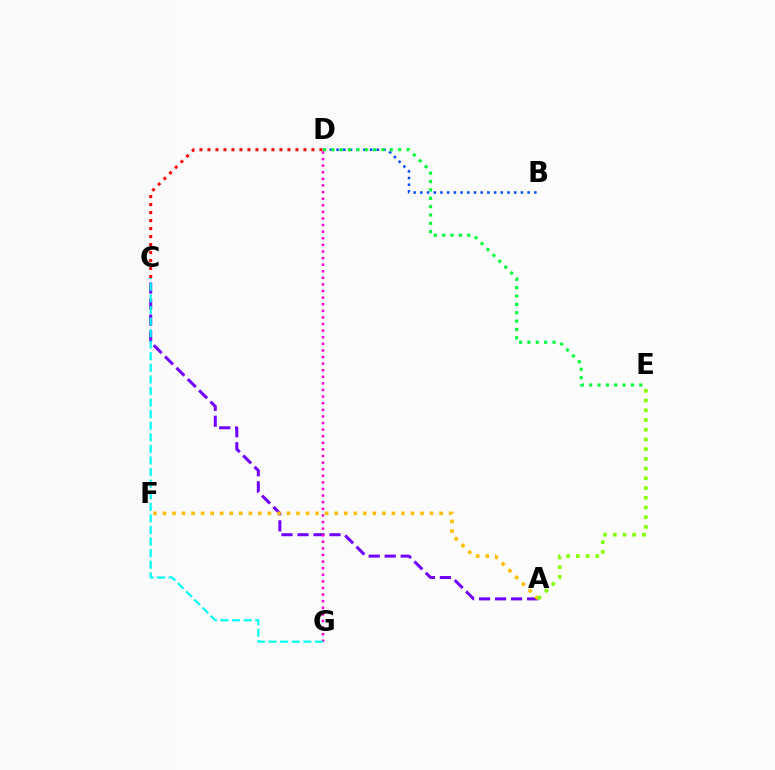{('A', 'C'): [{'color': '#7200ff', 'line_style': 'dashed', 'thickness': 2.17}], ('C', 'D'): [{'color': '#ff0000', 'line_style': 'dotted', 'thickness': 2.17}], ('A', 'F'): [{'color': '#ffbd00', 'line_style': 'dotted', 'thickness': 2.59}], ('B', 'D'): [{'color': '#004bff', 'line_style': 'dotted', 'thickness': 1.82}], ('D', 'E'): [{'color': '#00ff39', 'line_style': 'dotted', 'thickness': 2.27}], ('A', 'E'): [{'color': '#84ff00', 'line_style': 'dotted', 'thickness': 2.64}], ('D', 'G'): [{'color': '#ff00cf', 'line_style': 'dotted', 'thickness': 1.79}], ('C', 'G'): [{'color': '#00fff6', 'line_style': 'dashed', 'thickness': 1.57}]}